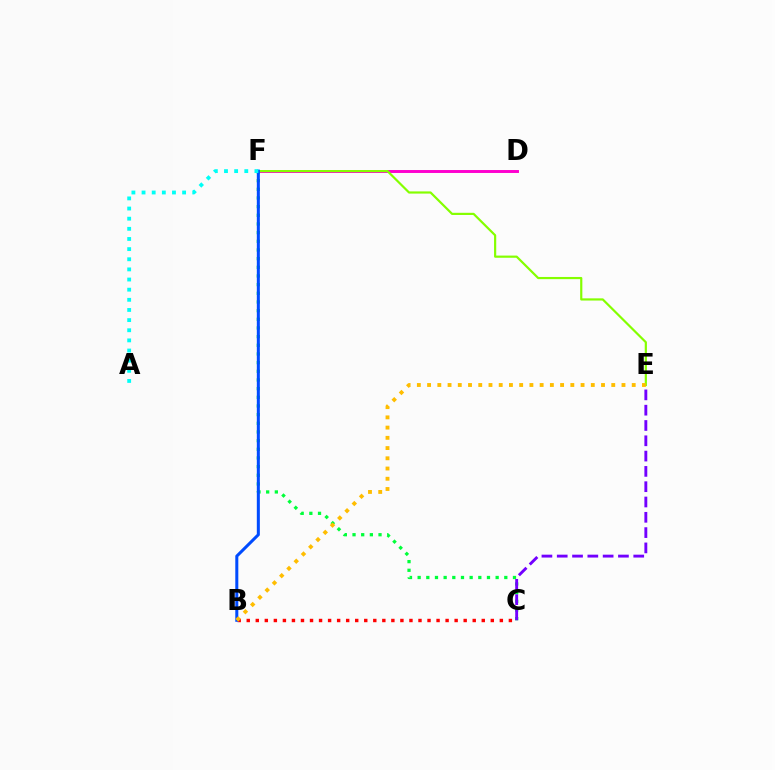{('D', 'F'): [{'color': '#ff00cf', 'line_style': 'solid', 'thickness': 2.11}], ('E', 'F'): [{'color': '#84ff00', 'line_style': 'solid', 'thickness': 1.57}], ('C', 'F'): [{'color': '#00ff39', 'line_style': 'dotted', 'thickness': 2.35}], ('B', 'C'): [{'color': '#ff0000', 'line_style': 'dotted', 'thickness': 2.46}], ('B', 'F'): [{'color': '#004bff', 'line_style': 'solid', 'thickness': 2.18}], ('C', 'E'): [{'color': '#7200ff', 'line_style': 'dashed', 'thickness': 2.08}], ('A', 'F'): [{'color': '#00fff6', 'line_style': 'dotted', 'thickness': 2.76}], ('B', 'E'): [{'color': '#ffbd00', 'line_style': 'dotted', 'thickness': 2.78}]}